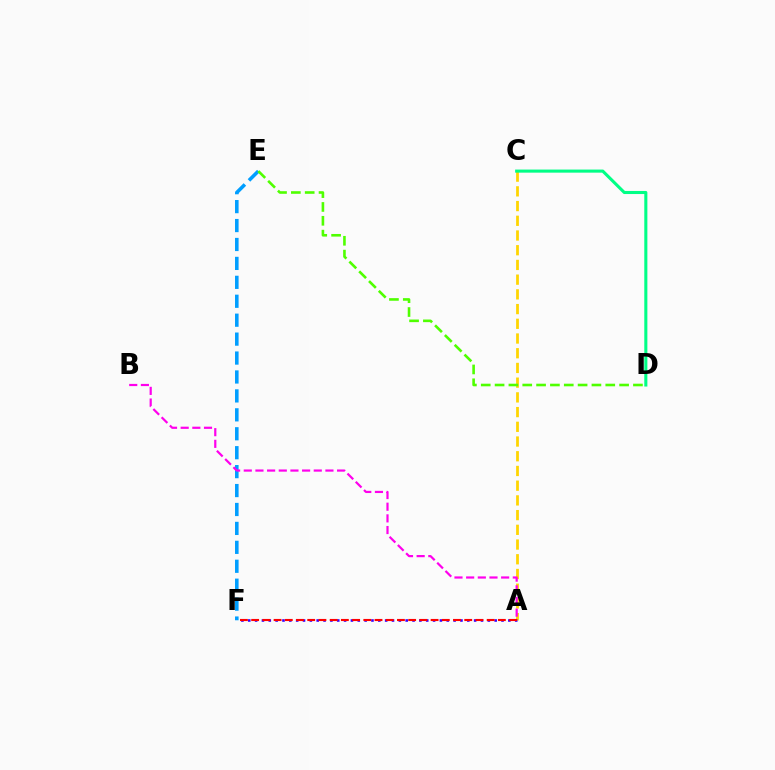{('A', 'C'): [{'color': '#ffd500', 'line_style': 'dashed', 'thickness': 2.0}], ('E', 'F'): [{'color': '#009eff', 'line_style': 'dashed', 'thickness': 2.57}], ('A', 'B'): [{'color': '#ff00ed', 'line_style': 'dashed', 'thickness': 1.58}], ('C', 'D'): [{'color': '#00ff86', 'line_style': 'solid', 'thickness': 2.22}], ('D', 'E'): [{'color': '#4fff00', 'line_style': 'dashed', 'thickness': 1.88}], ('A', 'F'): [{'color': '#3700ff', 'line_style': 'dotted', 'thickness': 1.86}, {'color': '#ff0000', 'line_style': 'dashed', 'thickness': 1.52}]}